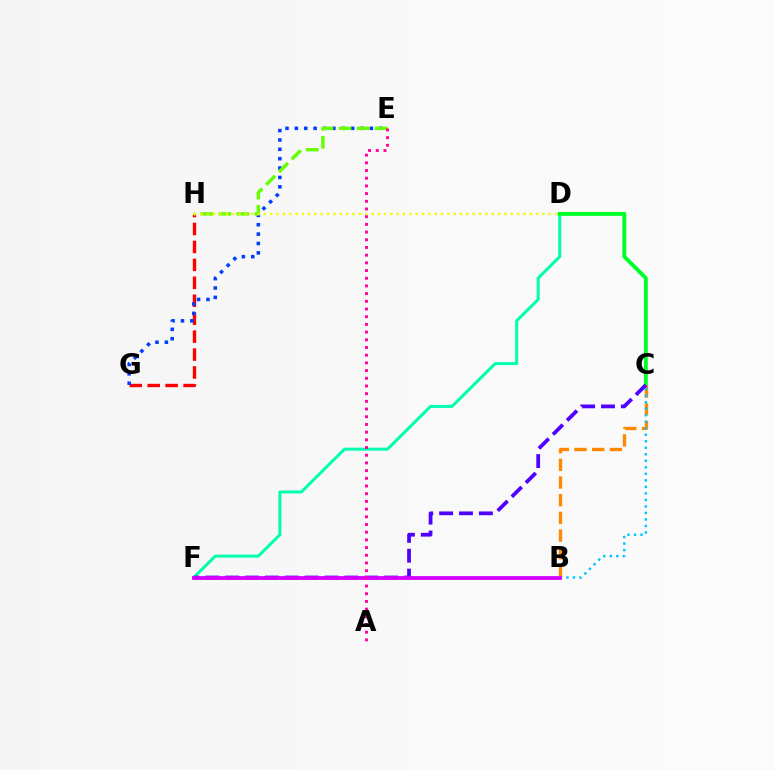{('D', 'F'): [{'color': '#00ffaf', 'line_style': 'solid', 'thickness': 2.17}], ('G', 'H'): [{'color': '#ff0000', 'line_style': 'dashed', 'thickness': 2.44}], ('E', 'G'): [{'color': '#003fff', 'line_style': 'dotted', 'thickness': 2.55}], ('E', 'H'): [{'color': '#66ff00', 'line_style': 'dashed', 'thickness': 2.45}], ('C', 'D'): [{'color': '#00ff27', 'line_style': 'solid', 'thickness': 2.81}], ('D', 'H'): [{'color': '#eeff00', 'line_style': 'dotted', 'thickness': 1.72}], ('B', 'C'): [{'color': '#ff8800', 'line_style': 'dashed', 'thickness': 2.4}, {'color': '#00c7ff', 'line_style': 'dotted', 'thickness': 1.77}], ('C', 'F'): [{'color': '#4f00ff', 'line_style': 'dashed', 'thickness': 2.7}], ('B', 'F'): [{'color': '#d600ff', 'line_style': 'solid', 'thickness': 2.73}], ('A', 'E'): [{'color': '#ff00a0', 'line_style': 'dotted', 'thickness': 2.09}]}